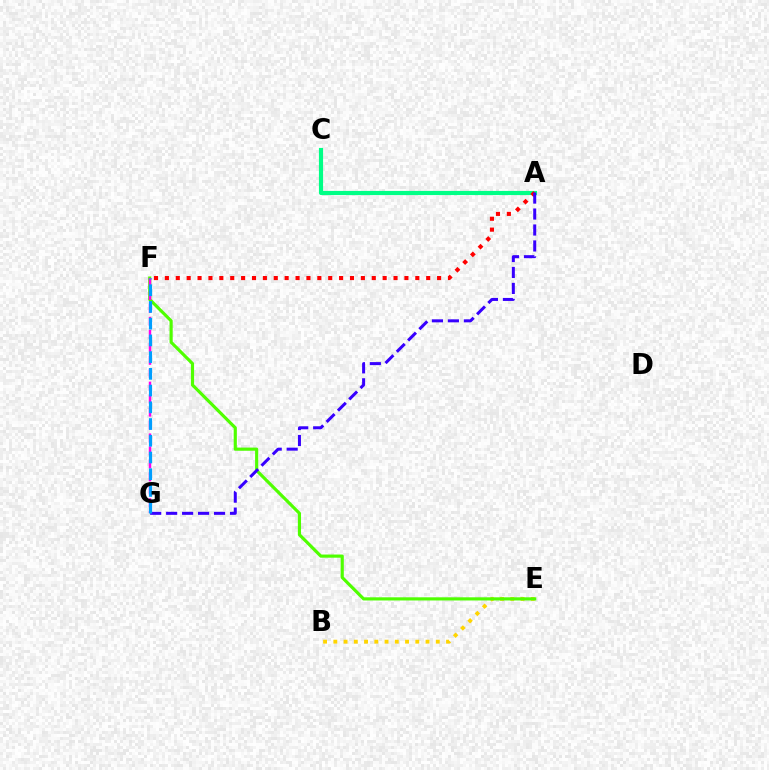{('B', 'E'): [{'color': '#ffd500', 'line_style': 'dotted', 'thickness': 2.78}], ('A', 'C'): [{'color': '#00ff86', 'line_style': 'solid', 'thickness': 2.99}], ('E', 'F'): [{'color': '#4fff00', 'line_style': 'solid', 'thickness': 2.27}], ('F', 'G'): [{'color': '#ff00ed', 'line_style': 'dashed', 'thickness': 1.76}, {'color': '#009eff', 'line_style': 'dashed', 'thickness': 2.27}], ('A', 'F'): [{'color': '#ff0000', 'line_style': 'dotted', 'thickness': 2.96}], ('A', 'G'): [{'color': '#3700ff', 'line_style': 'dashed', 'thickness': 2.17}]}